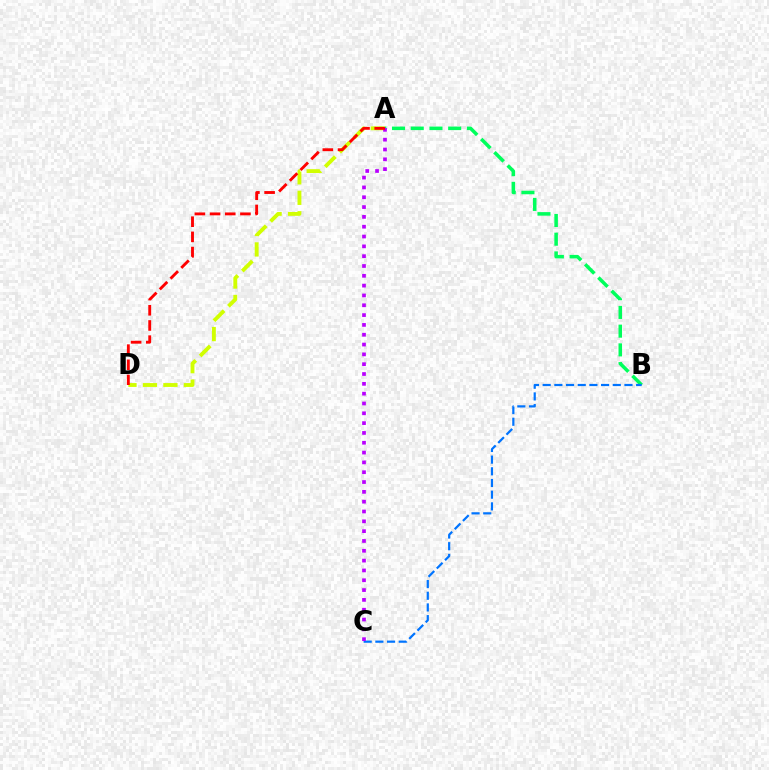{('A', 'D'): [{'color': '#d1ff00', 'line_style': 'dashed', 'thickness': 2.78}, {'color': '#ff0000', 'line_style': 'dashed', 'thickness': 2.06}], ('A', 'B'): [{'color': '#00ff5c', 'line_style': 'dashed', 'thickness': 2.54}], ('B', 'C'): [{'color': '#0074ff', 'line_style': 'dashed', 'thickness': 1.59}], ('A', 'C'): [{'color': '#b900ff', 'line_style': 'dotted', 'thickness': 2.67}]}